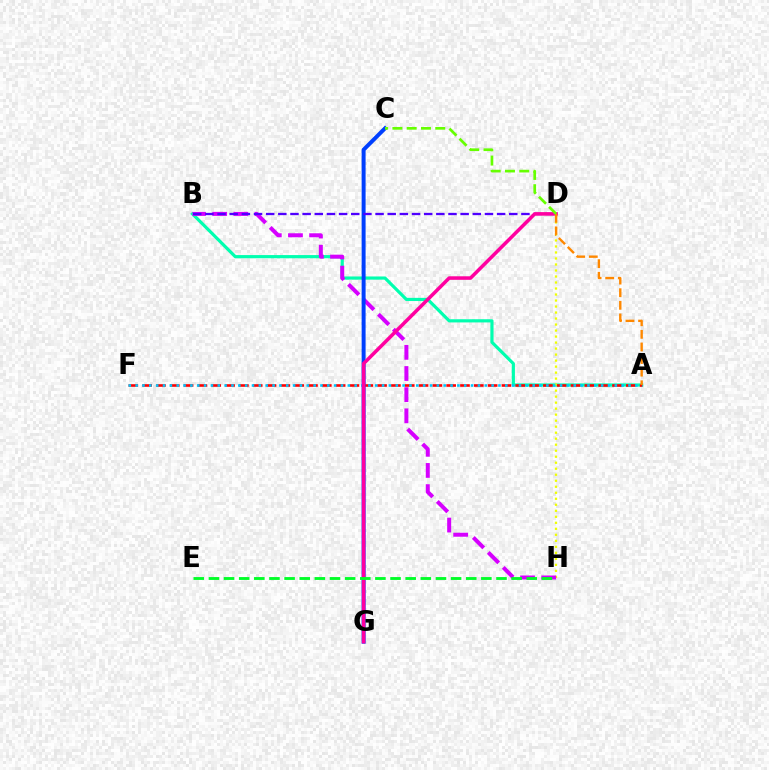{('A', 'B'): [{'color': '#00ffaf', 'line_style': 'solid', 'thickness': 2.29}], ('D', 'H'): [{'color': '#eeff00', 'line_style': 'dotted', 'thickness': 1.63}], ('B', 'H'): [{'color': '#d600ff', 'line_style': 'dashed', 'thickness': 2.87}], ('A', 'F'): [{'color': '#ff0000', 'line_style': 'dashed', 'thickness': 1.88}, {'color': '#00c7ff', 'line_style': 'dotted', 'thickness': 1.86}], ('C', 'G'): [{'color': '#003fff', 'line_style': 'solid', 'thickness': 2.85}], ('B', 'D'): [{'color': '#4f00ff', 'line_style': 'dashed', 'thickness': 1.65}], ('D', 'G'): [{'color': '#ff00a0', 'line_style': 'solid', 'thickness': 2.55}], ('E', 'H'): [{'color': '#00ff27', 'line_style': 'dashed', 'thickness': 2.06}], ('A', 'D'): [{'color': '#ff8800', 'line_style': 'dashed', 'thickness': 1.71}], ('C', 'D'): [{'color': '#66ff00', 'line_style': 'dashed', 'thickness': 1.94}]}